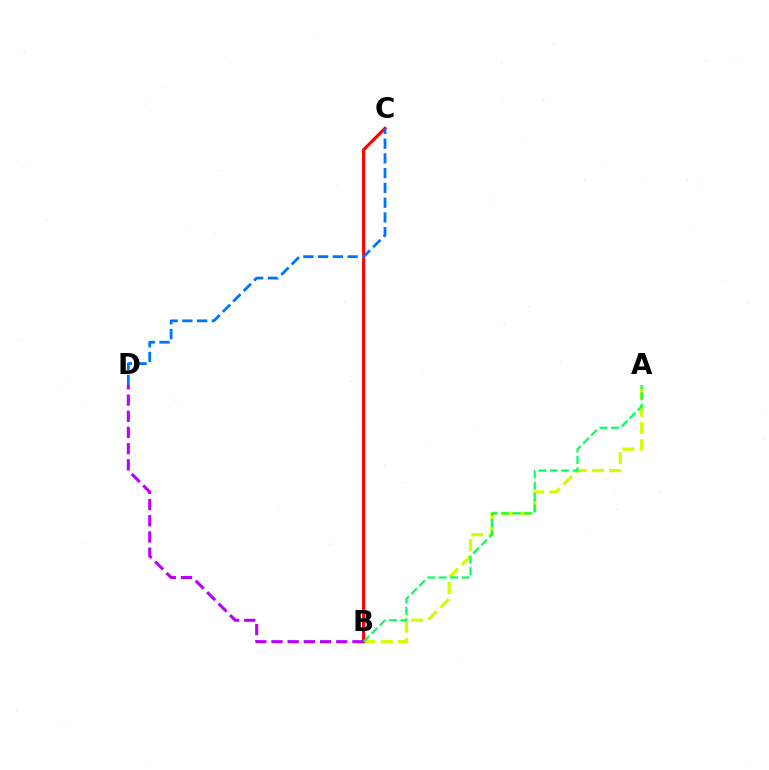{('A', 'B'): [{'color': '#d1ff00', 'line_style': 'dashed', 'thickness': 2.34}, {'color': '#00ff5c', 'line_style': 'dashed', 'thickness': 1.55}], ('B', 'C'): [{'color': '#ff0000', 'line_style': 'solid', 'thickness': 2.23}], ('C', 'D'): [{'color': '#0074ff', 'line_style': 'dashed', 'thickness': 2.0}], ('B', 'D'): [{'color': '#b900ff', 'line_style': 'dashed', 'thickness': 2.2}]}